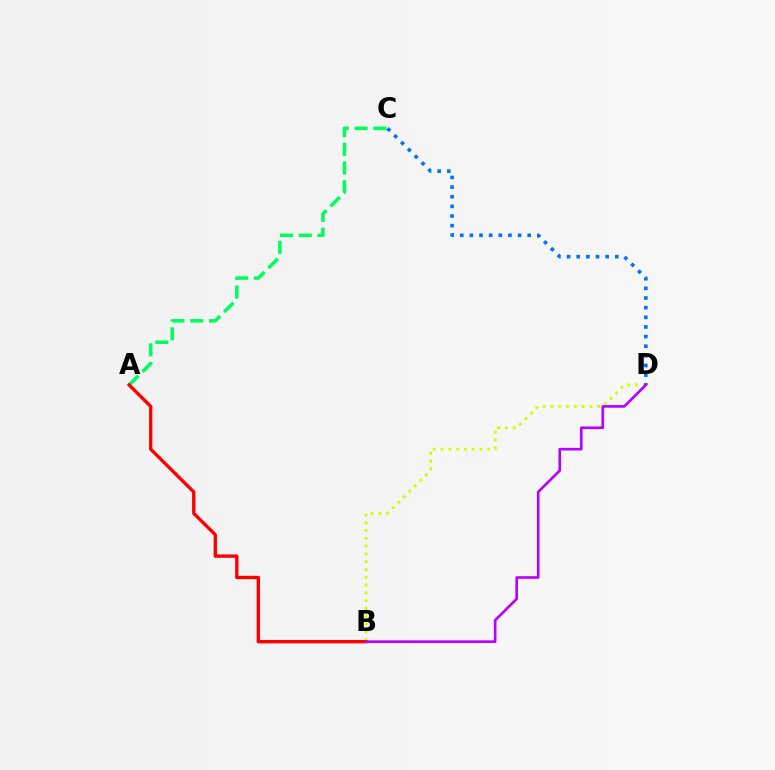{('A', 'C'): [{'color': '#00ff5c', 'line_style': 'dashed', 'thickness': 2.55}], ('B', 'D'): [{'color': '#d1ff00', 'line_style': 'dotted', 'thickness': 2.12}, {'color': '#b900ff', 'line_style': 'solid', 'thickness': 1.9}], ('C', 'D'): [{'color': '#0074ff', 'line_style': 'dotted', 'thickness': 2.62}], ('A', 'B'): [{'color': '#ff0000', 'line_style': 'solid', 'thickness': 2.41}]}